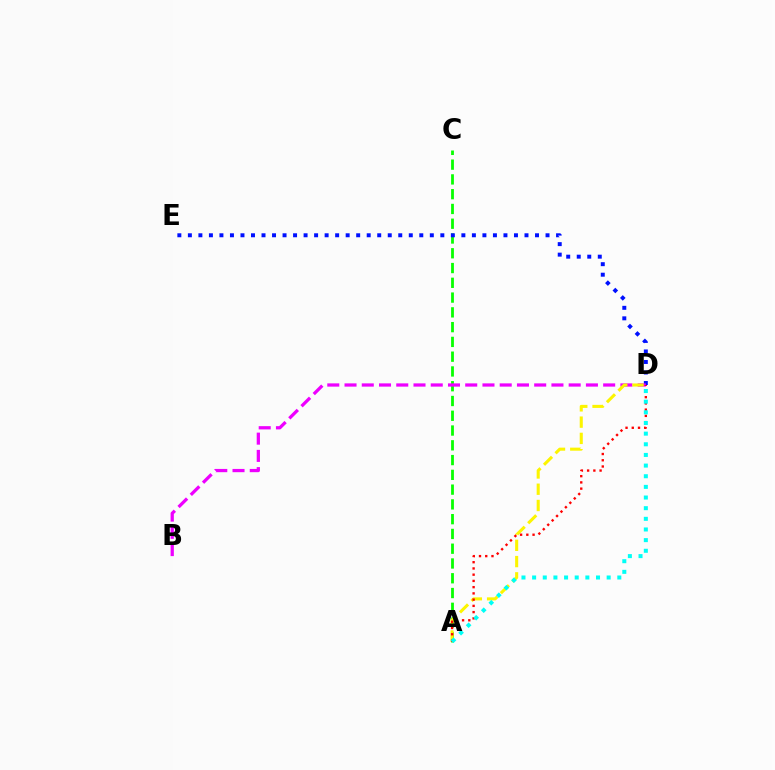{('A', 'C'): [{'color': '#08ff00', 'line_style': 'dashed', 'thickness': 2.01}], ('D', 'E'): [{'color': '#0010ff', 'line_style': 'dotted', 'thickness': 2.86}], ('B', 'D'): [{'color': '#ee00ff', 'line_style': 'dashed', 'thickness': 2.34}], ('A', 'D'): [{'color': '#fcf500', 'line_style': 'dashed', 'thickness': 2.21}, {'color': '#ff0000', 'line_style': 'dotted', 'thickness': 1.7}, {'color': '#00fff6', 'line_style': 'dotted', 'thickness': 2.89}]}